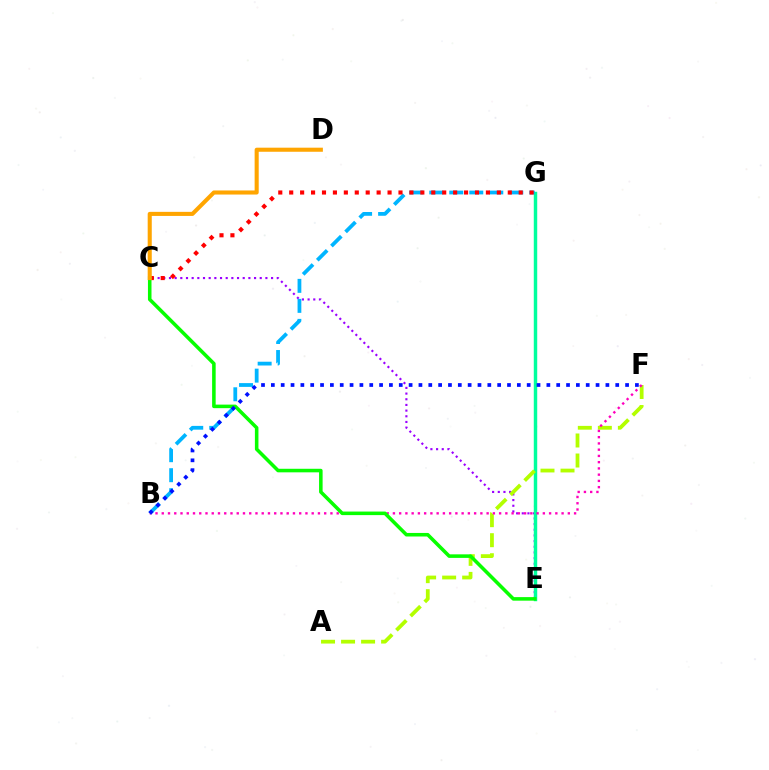{('C', 'E'): [{'color': '#9b00ff', 'line_style': 'dotted', 'thickness': 1.54}, {'color': '#08ff00', 'line_style': 'solid', 'thickness': 2.56}], ('E', 'G'): [{'color': '#00ff9d', 'line_style': 'solid', 'thickness': 2.48}], ('A', 'F'): [{'color': '#b3ff00', 'line_style': 'dashed', 'thickness': 2.72}], ('B', 'G'): [{'color': '#00b5ff', 'line_style': 'dashed', 'thickness': 2.72}], ('C', 'G'): [{'color': '#ff0000', 'line_style': 'dotted', 'thickness': 2.97}], ('B', 'F'): [{'color': '#ff00bd', 'line_style': 'dotted', 'thickness': 1.7}, {'color': '#0010ff', 'line_style': 'dotted', 'thickness': 2.67}], ('C', 'D'): [{'color': '#ffa500', 'line_style': 'solid', 'thickness': 2.94}]}